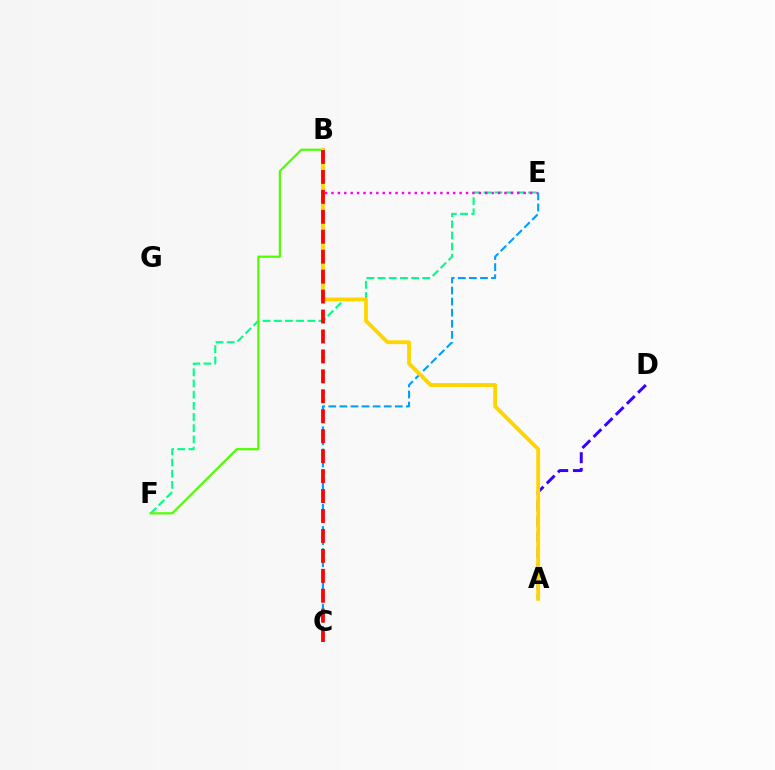{('E', 'F'): [{'color': '#00ff86', 'line_style': 'dashed', 'thickness': 1.52}], ('B', 'F'): [{'color': '#4fff00', 'line_style': 'solid', 'thickness': 1.58}], ('A', 'D'): [{'color': '#3700ff', 'line_style': 'dashed', 'thickness': 2.13}], ('B', 'E'): [{'color': '#ff00ed', 'line_style': 'dotted', 'thickness': 1.74}], ('C', 'E'): [{'color': '#009eff', 'line_style': 'dashed', 'thickness': 1.51}], ('A', 'B'): [{'color': '#ffd500', 'line_style': 'solid', 'thickness': 2.77}], ('B', 'C'): [{'color': '#ff0000', 'line_style': 'dashed', 'thickness': 2.71}]}